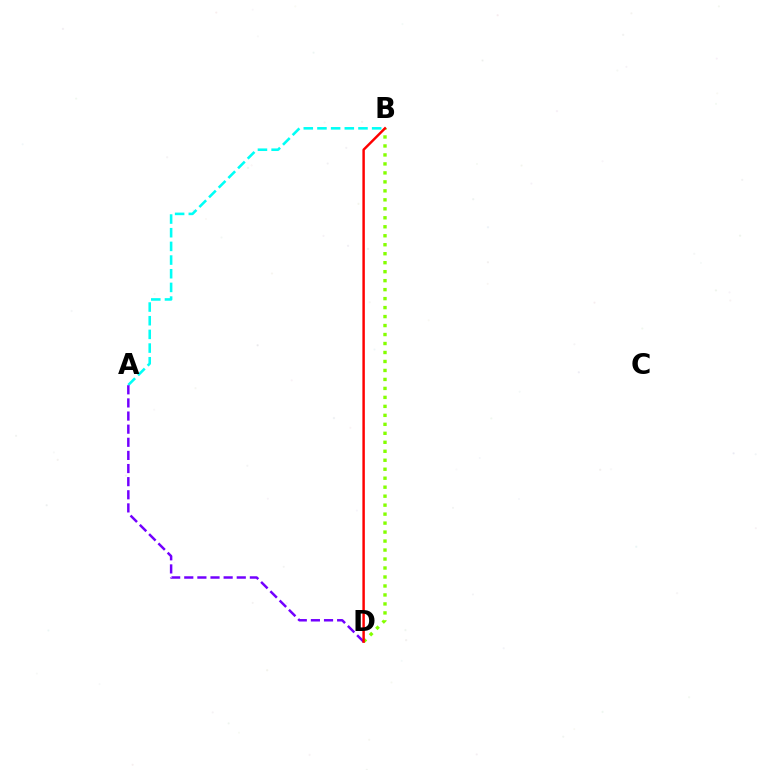{('B', 'D'): [{'color': '#84ff00', 'line_style': 'dotted', 'thickness': 2.44}, {'color': '#ff0000', 'line_style': 'solid', 'thickness': 1.77}], ('A', 'B'): [{'color': '#00fff6', 'line_style': 'dashed', 'thickness': 1.86}], ('A', 'D'): [{'color': '#7200ff', 'line_style': 'dashed', 'thickness': 1.78}]}